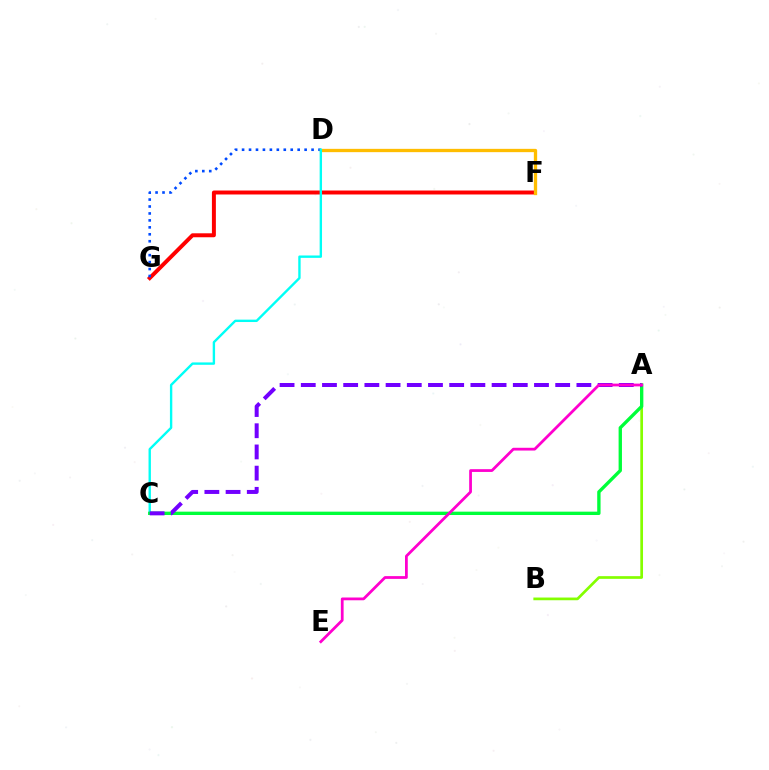{('F', 'G'): [{'color': '#ff0000', 'line_style': 'solid', 'thickness': 2.85}], ('A', 'B'): [{'color': '#84ff00', 'line_style': 'solid', 'thickness': 1.95}], ('D', 'G'): [{'color': '#004bff', 'line_style': 'dotted', 'thickness': 1.89}], ('D', 'F'): [{'color': '#ffbd00', 'line_style': 'solid', 'thickness': 2.38}], ('C', 'D'): [{'color': '#00fff6', 'line_style': 'solid', 'thickness': 1.71}], ('A', 'C'): [{'color': '#00ff39', 'line_style': 'solid', 'thickness': 2.41}, {'color': '#7200ff', 'line_style': 'dashed', 'thickness': 2.88}], ('A', 'E'): [{'color': '#ff00cf', 'line_style': 'solid', 'thickness': 1.99}]}